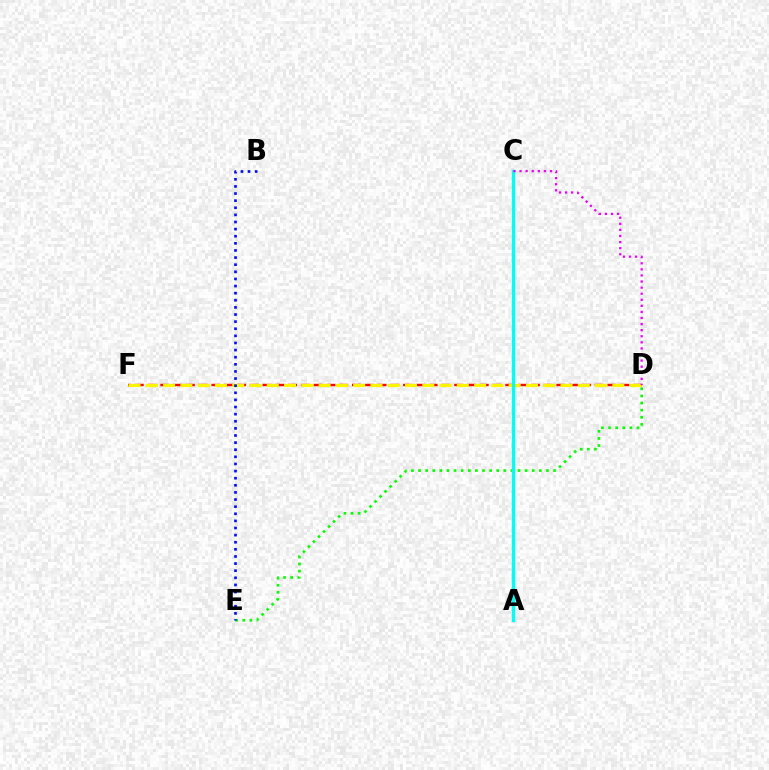{('D', 'F'): [{'color': '#ff0000', 'line_style': 'dashed', 'thickness': 1.74}, {'color': '#fcf500', 'line_style': 'dashed', 'thickness': 2.35}], ('D', 'E'): [{'color': '#08ff00', 'line_style': 'dotted', 'thickness': 1.93}], ('A', 'C'): [{'color': '#00fff6', 'line_style': 'solid', 'thickness': 2.41}], ('B', 'E'): [{'color': '#0010ff', 'line_style': 'dotted', 'thickness': 1.93}], ('C', 'D'): [{'color': '#ee00ff', 'line_style': 'dotted', 'thickness': 1.65}]}